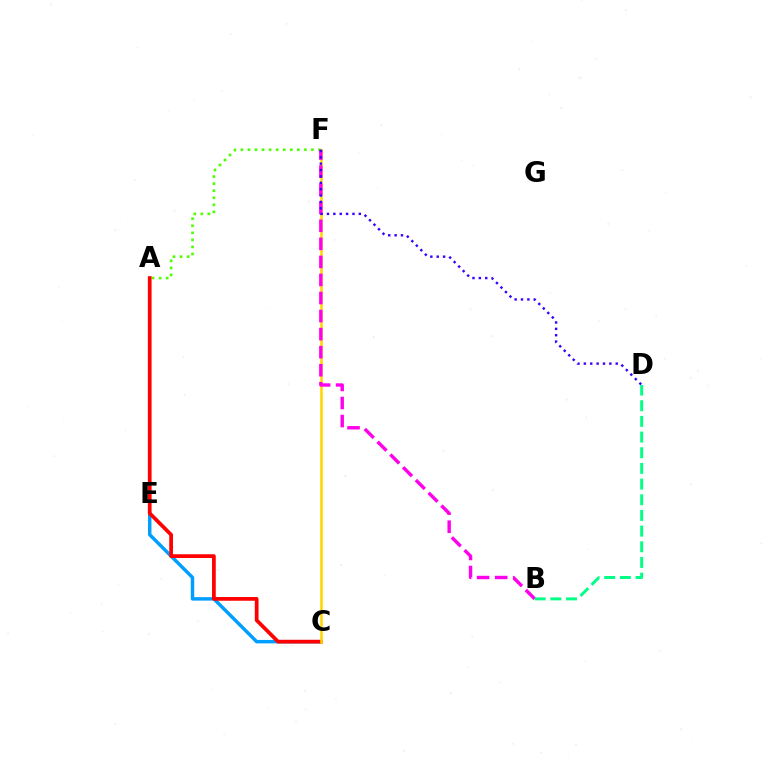{('A', 'F'): [{'color': '#4fff00', 'line_style': 'dotted', 'thickness': 1.92}], ('C', 'E'): [{'color': '#009eff', 'line_style': 'solid', 'thickness': 2.48}], ('A', 'C'): [{'color': '#ff0000', 'line_style': 'solid', 'thickness': 2.68}], ('C', 'F'): [{'color': '#ffd500', 'line_style': 'solid', 'thickness': 1.81}], ('B', 'F'): [{'color': '#ff00ed', 'line_style': 'dashed', 'thickness': 2.45}], ('D', 'F'): [{'color': '#3700ff', 'line_style': 'dotted', 'thickness': 1.73}], ('B', 'D'): [{'color': '#00ff86', 'line_style': 'dashed', 'thickness': 2.13}]}